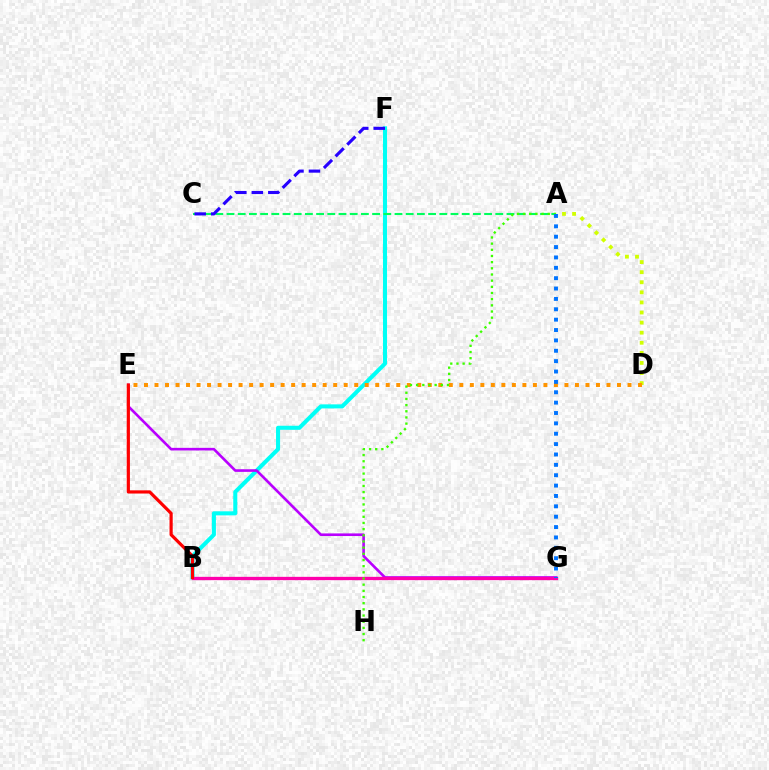{('B', 'F'): [{'color': '#00fff6', 'line_style': 'solid', 'thickness': 2.91}], ('E', 'G'): [{'color': '#b900ff', 'line_style': 'solid', 'thickness': 1.89}], ('A', 'C'): [{'color': '#00ff5c', 'line_style': 'dashed', 'thickness': 1.52}], ('B', 'G'): [{'color': '#ff00ac', 'line_style': 'solid', 'thickness': 2.38}], ('C', 'F'): [{'color': '#2500ff', 'line_style': 'dashed', 'thickness': 2.24}], ('A', 'D'): [{'color': '#d1ff00', 'line_style': 'dotted', 'thickness': 2.74}], ('B', 'E'): [{'color': '#ff0000', 'line_style': 'solid', 'thickness': 2.3}], ('D', 'E'): [{'color': '#ff9400', 'line_style': 'dotted', 'thickness': 2.86}], ('A', 'H'): [{'color': '#3dff00', 'line_style': 'dotted', 'thickness': 1.68}], ('A', 'G'): [{'color': '#0074ff', 'line_style': 'dotted', 'thickness': 2.82}]}